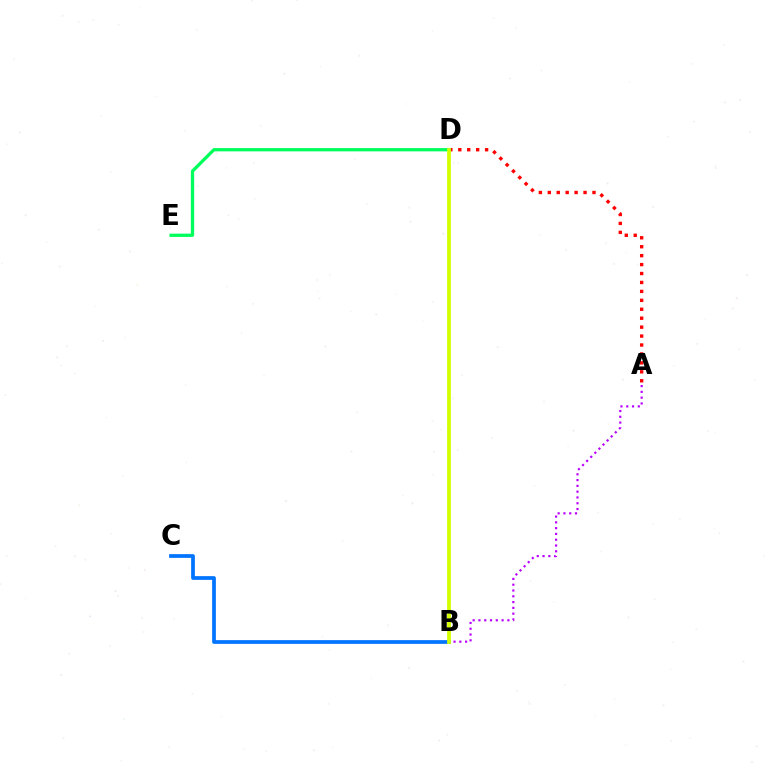{('A', 'D'): [{'color': '#ff0000', 'line_style': 'dotted', 'thickness': 2.43}], ('D', 'E'): [{'color': '#00ff5c', 'line_style': 'solid', 'thickness': 2.36}], ('A', 'B'): [{'color': '#b900ff', 'line_style': 'dotted', 'thickness': 1.57}], ('B', 'C'): [{'color': '#0074ff', 'line_style': 'solid', 'thickness': 2.68}], ('B', 'D'): [{'color': '#d1ff00', 'line_style': 'solid', 'thickness': 2.72}]}